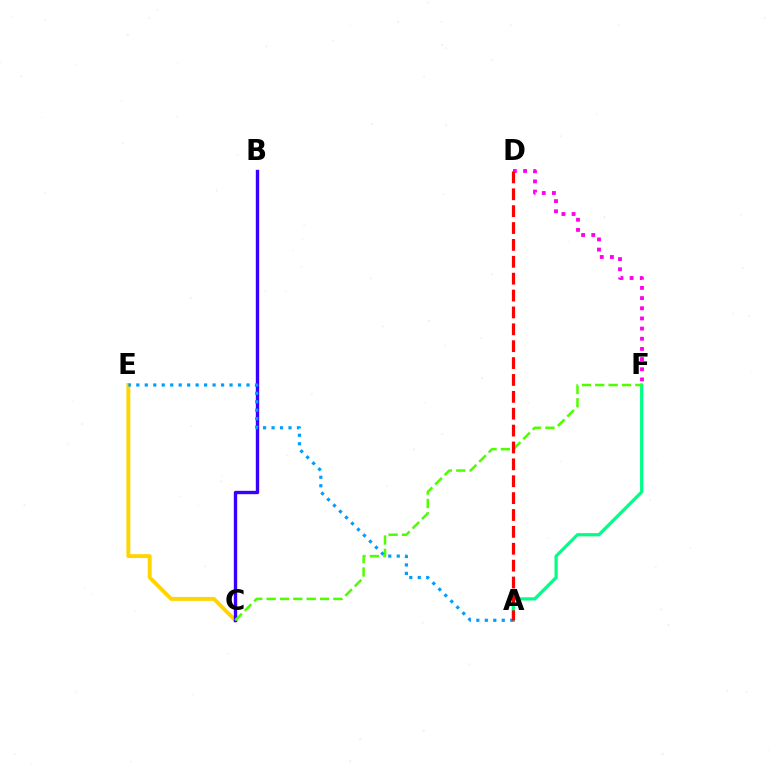{('C', 'E'): [{'color': '#ffd500', 'line_style': 'solid', 'thickness': 2.81}], ('D', 'F'): [{'color': '#ff00ed', 'line_style': 'dotted', 'thickness': 2.76}], ('A', 'F'): [{'color': '#00ff86', 'line_style': 'solid', 'thickness': 2.32}], ('B', 'C'): [{'color': '#3700ff', 'line_style': 'solid', 'thickness': 2.42}], ('C', 'F'): [{'color': '#4fff00', 'line_style': 'dashed', 'thickness': 1.81}], ('A', 'E'): [{'color': '#009eff', 'line_style': 'dotted', 'thickness': 2.3}], ('A', 'D'): [{'color': '#ff0000', 'line_style': 'dashed', 'thickness': 2.29}]}